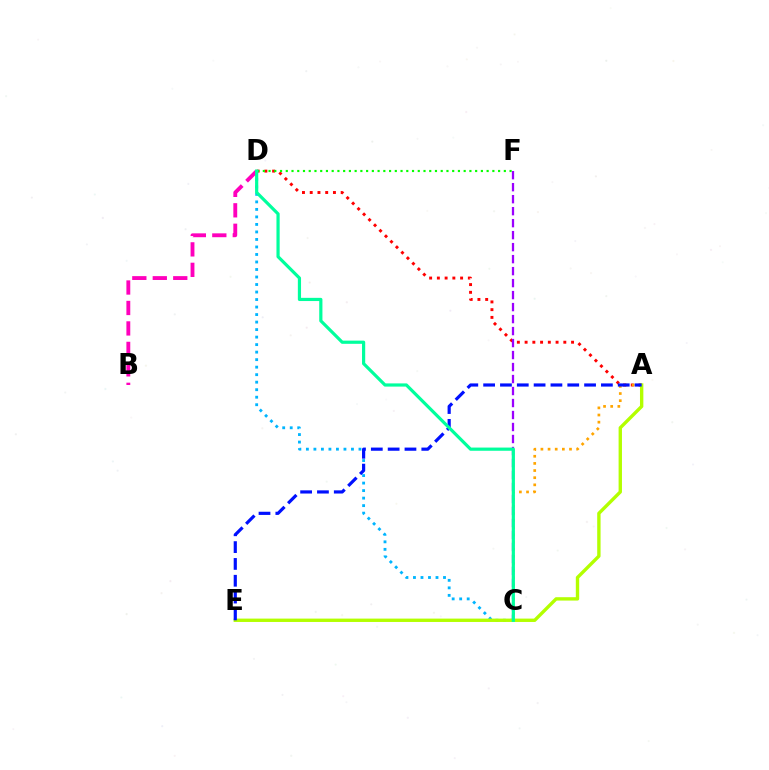{('A', 'D'): [{'color': '#ff0000', 'line_style': 'dotted', 'thickness': 2.1}], ('C', 'D'): [{'color': '#00b5ff', 'line_style': 'dotted', 'thickness': 2.04}, {'color': '#00ff9d', 'line_style': 'solid', 'thickness': 2.3}], ('C', 'F'): [{'color': '#9b00ff', 'line_style': 'dashed', 'thickness': 1.63}], ('A', 'C'): [{'color': '#ffa500', 'line_style': 'dotted', 'thickness': 1.94}], ('B', 'D'): [{'color': '#ff00bd', 'line_style': 'dashed', 'thickness': 2.78}], ('A', 'E'): [{'color': '#b3ff00', 'line_style': 'solid', 'thickness': 2.43}, {'color': '#0010ff', 'line_style': 'dashed', 'thickness': 2.29}], ('D', 'F'): [{'color': '#08ff00', 'line_style': 'dotted', 'thickness': 1.56}]}